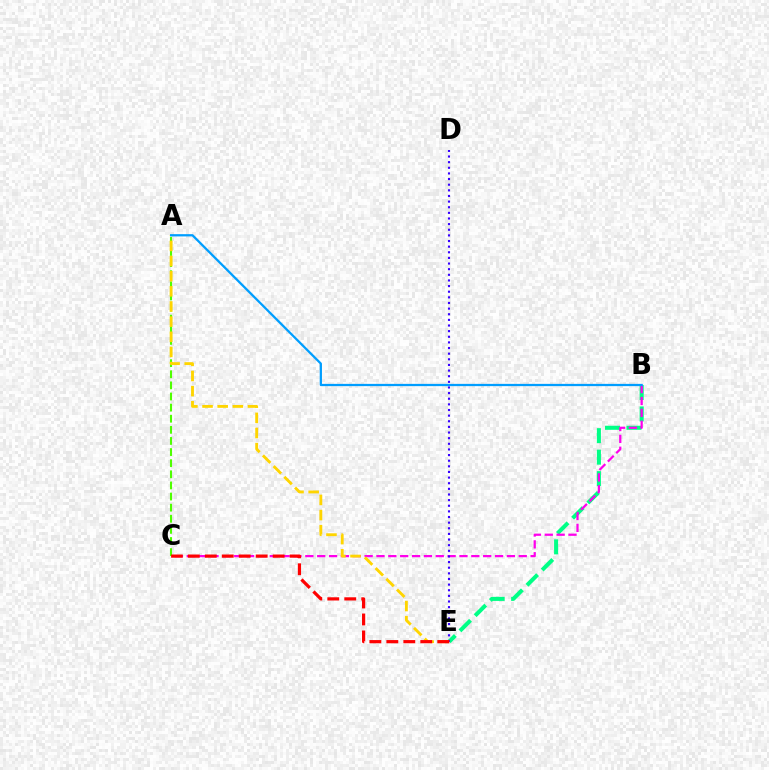{('B', 'E'): [{'color': '#00ff86', 'line_style': 'dashed', 'thickness': 2.92}], ('B', 'C'): [{'color': '#ff00ed', 'line_style': 'dashed', 'thickness': 1.61}], ('D', 'E'): [{'color': '#3700ff', 'line_style': 'dotted', 'thickness': 1.53}], ('A', 'C'): [{'color': '#4fff00', 'line_style': 'dashed', 'thickness': 1.51}], ('A', 'E'): [{'color': '#ffd500', 'line_style': 'dashed', 'thickness': 2.06}], ('A', 'B'): [{'color': '#009eff', 'line_style': 'solid', 'thickness': 1.63}], ('C', 'E'): [{'color': '#ff0000', 'line_style': 'dashed', 'thickness': 2.31}]}